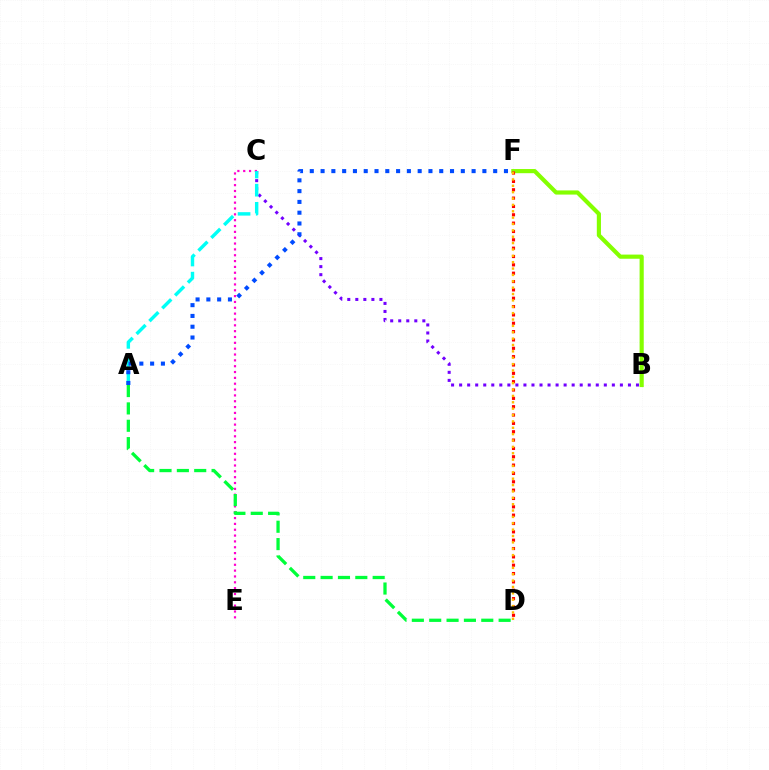{('B', 'F'): [{'color': '#84ff00', 'line_style': 'solid', 'thickness': 2.99}], ('C', 'E'): [{'color': '#ff00cf', 'line_style': 'dotted', 'thickness': 1.59}], ('D', 'F'): [{'color': '#ff0000', 'line_style': 'dotted', 'thickness': 2.27}, {'color': '#ffbd00', 'line_style': 'dotted', 'thickness': 1.73}], ('B', 'C'): [{'color': '#7200ff', 'line_style': 'dotted', 'thickness': 2.18}], ('A', 'D'): [{'color': '#00ff39', 'line_style': 'dashed', 'thickness': 2.36}], ('A', 'C'): [{'color': '#00fff6', 'line_style': 'dashed', 'thickness': 2.47}], ('A', 'F'): [{'color': '#004bff', 'line_style': 'dotted', 'thickness': 2.93}]}